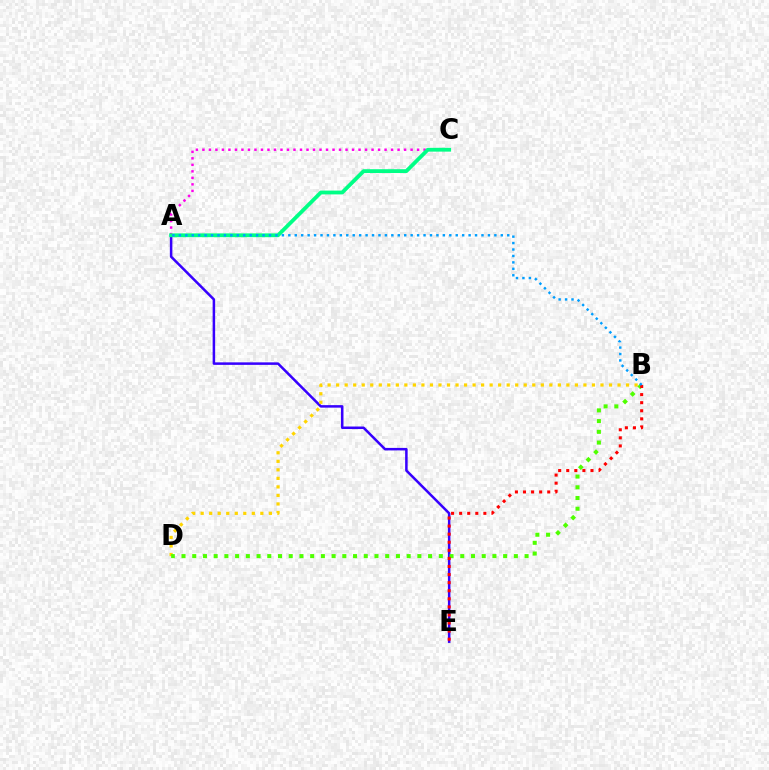{('A', 'C'): [{'color': '#ff00ed', 'line_style': 'dotted', 'thickness': 1.77}, {'color': '#00ff86', 'line_style': 'solid', 'thickness': 2.75}], ('A', 'E'): [{'color': '#3700ff', 'line_style': 'solid', 'thickness': 1.81}], ('B', 'D'): [{'color': '#ffd500', 'line_style': 'dotted', 'thickness': 2.32}, {'color': '#4fff00', 'line_style': 'dotted', 'thickness': 2.91}], ('B', 'E'): [{'color': '#ff0000', 'line_style': 'dotted', 'thickness': 2.2}], ('A', 'B'): [{'color': '#009eff', 'line_style': 'dotted', 'thickness': 1.75}]}